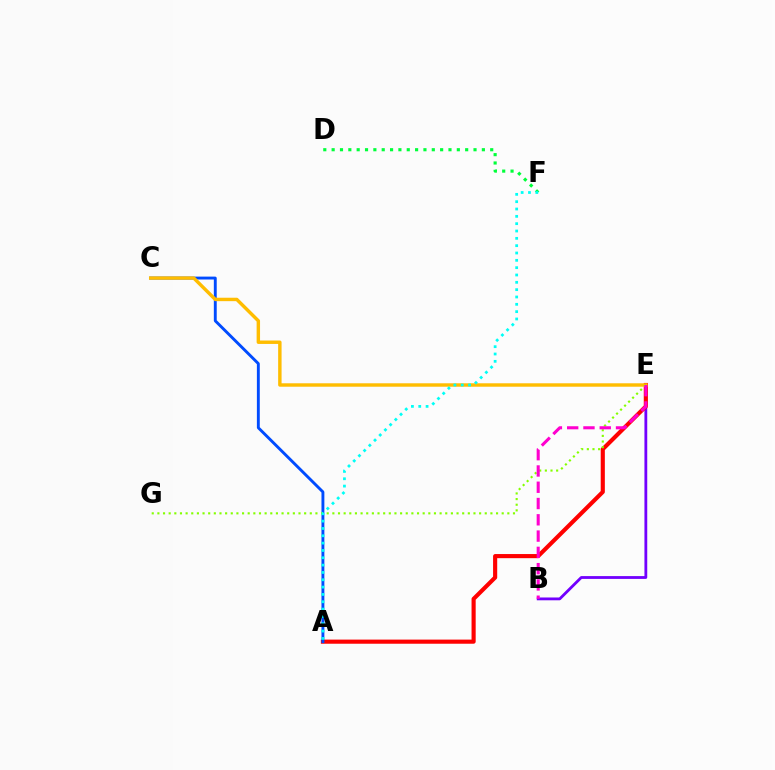{('D', 'F'): [{'color': '#00ff39', 'line_style': 'dotted', 'thickness': 2.27}], ('B', 'E'): [{'color': '#7200ff', 'line_style': 'solid', 'thickness': 2.02}, {'color': '#ff00cf', 'line_style': 'dashed', 'thickness': 2.21}], ('A', 'E'): [{'color': '#ff0000', 'line_style': 'solid', 'thickness': 2.97}], ('A', 'C'): [{'color': '#004bff', 'line_style': 'solid', 'thickness': 2.08}], ('C', 'E'): [{'color': '#ffbd00', 'line_style': 'solid', 'thickness': 2.47}], ('E', 'G'): [{'color': '#84ff00', 'line_style': 'dotted', 'thickness': 1.53}], ('A', 'F'): [{'color': '#00fff6', 'line_style': 'dotted', 'thickness': 1.99}]}